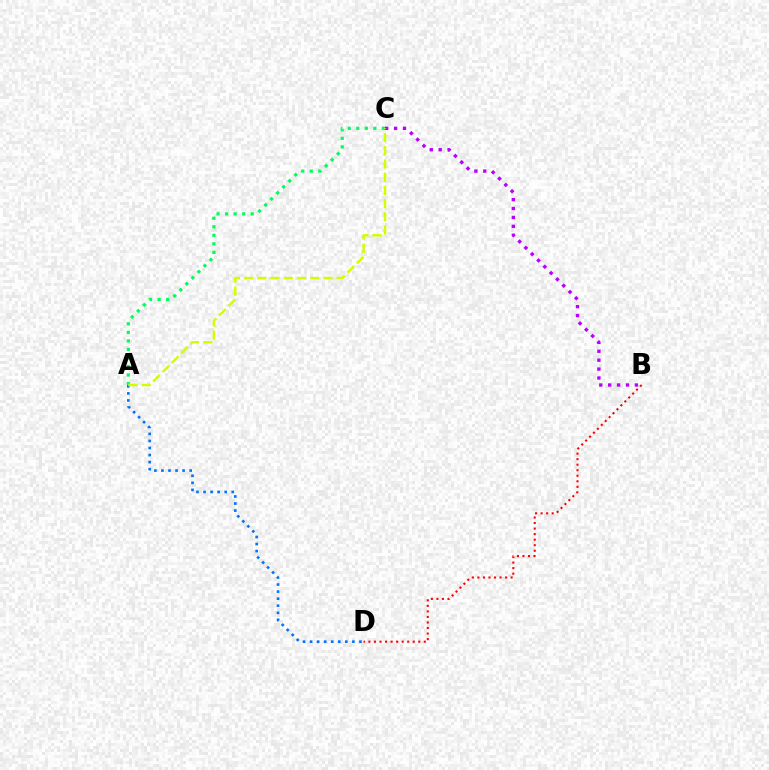{('A', 'C'): [{'color': '#00ff5c', 'line_style': 'dotted', 'thickness': 2.32}, {'color': '#d1ff00', 'line_style': 'dashed', 'thickness': 1.8}], ('B', 'D'): [{'color': '#ff0000', 'line_style': 'dotted', 'thickness': 1.5}], ('B', 'C'): [{'color': '#b900ff', 'line_style': 'dotted', 'thickness': 2.42}], ('A', 'D'): [{'color': '#0074ff', 'line_style': 'dotted', 'thickness': 1.92}]}